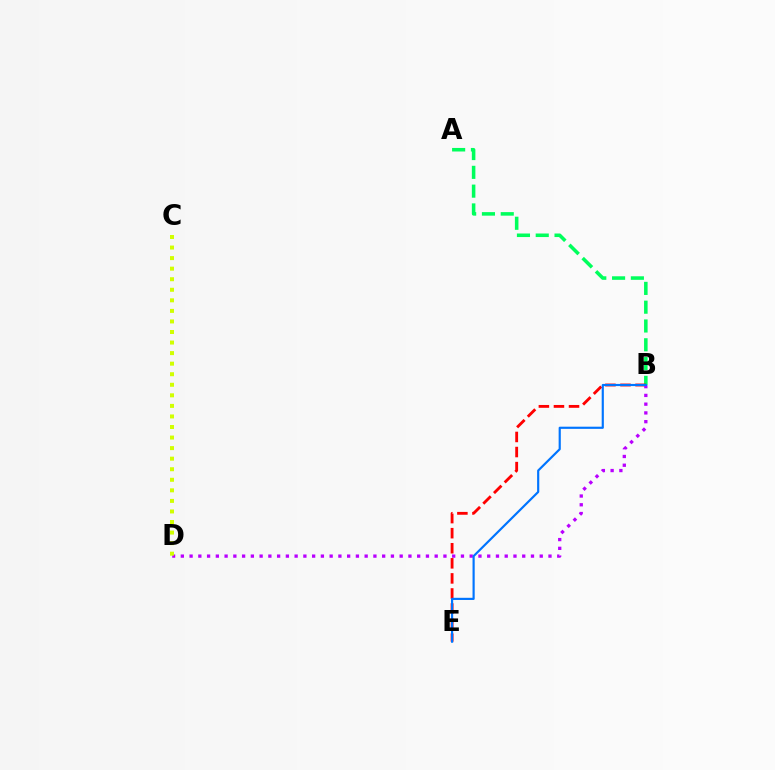{('A', 'B'): [{'color': '#00ff5c', 'line_style': 'dashed', 'thickness': 2.55}], ('B', 'E'): [{'color': '#ff0000', 'line_style': 'dashed', 'thickness': 2.05}, {'color': '#0074ff', 'line_style': 'solid', 'thickness': 1.56}], ('B', 'D'): [{'color': '#b900ff', 'line_style': 'dotted', 'thickness': 2.38}], ('C', 'D'): [{'color': '#d1ff00', 'line_style': 'dotted', 'thickness': 2.87}]}